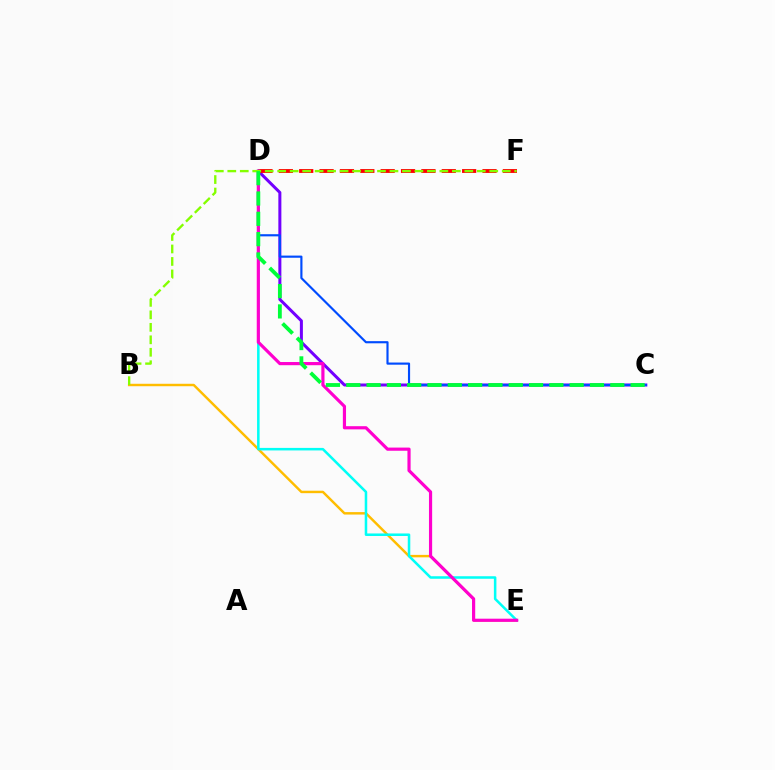{('C', 'D'): [{'color': '#7200ff', 'line_style': 'solid', 'thickness': 2.17}, {'color': '#004bff', 'line_style': 'solid', 'thickness': 1.55}, {'color': '#00ff39', 'line_style': 'dashed', 'thickness': 2.76}], ('D', 'F'): [{'color': '#ff0000', 'line_style': 'dashed', 'thickness': 2.77}], ('B', 'E'): [{'color': '#ffbd00', 'line_style': 'solid', 'thickness': 1.76}], ('D', 'E'): [{'color': '#00fff6', 'line_style': 'solid', 'thickness': 1.82}, {'color': '#ff00cf', 'line_style': 'solid', 'thickness': 2.28}], ('B', 'F'): [{'color': '#84ff00', 'line_style': 'dashed', 'thickness': 1.69}]}